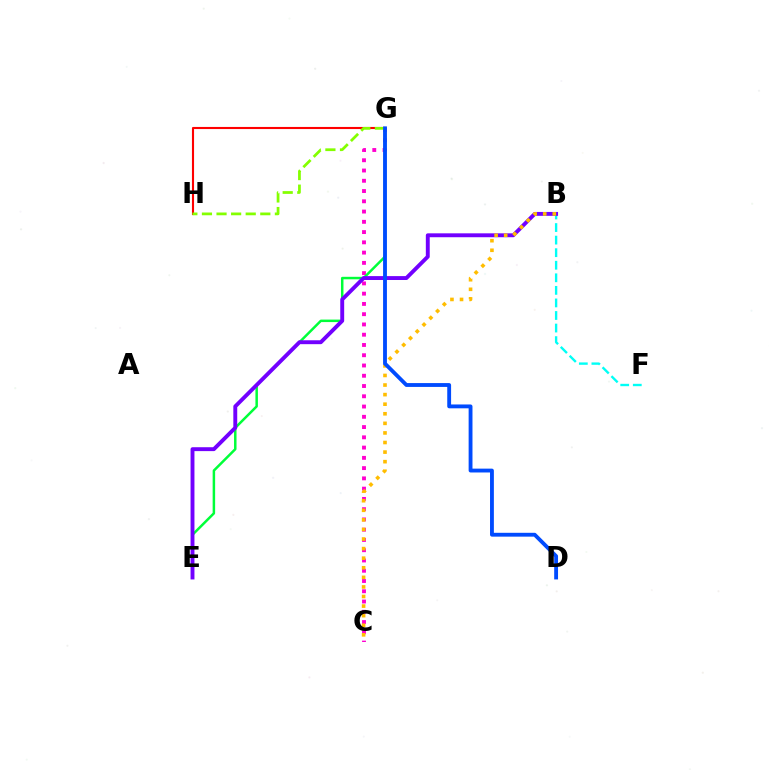{('C', 'G'): [{'color': '#ff00cf', 'line_style': 'dotted', 'thickness': 2.79}], ('E', 'G'): [{'color': '#00ff39', 'line_style': 'solid', 'thickness': 1.79}], ('B', 'F'): [{'color': '#00fff6', 'line_style': 'dashed', 'thickness': 1.71}], ('G', 'H'): [{'color': '#ff0000', 'line_style': 'solid', 'thickness': 1.52}, {'color': '#84ff00', 'line_style': 'dashed', 'thickness': 1.98}], ('B', 'E'): [{'color': '#7200ff', 'line_style': 'solid', 'thickness': 2.81}], ('B', 'C'): [{'color': '#ffbd00', 'line_style': 'dotted', 'thickness': 2.6}], ('D', 'G'): [{'color': '#004bff', 'line_style': 'solid', 'thickness': 2.77}]}